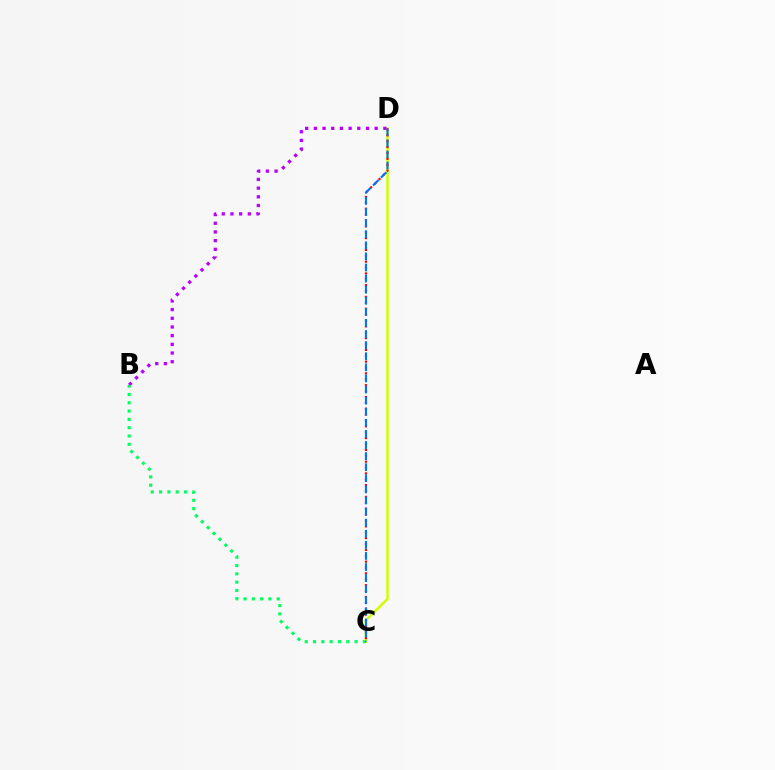{('C', 'D'): [{'color': '#d1ff00', 'line_style': 'solid', 'thickness': 1.8}, {'color': '#ff0000', 'line_style': 'dotted', 'thickness': 1.6}, {'color': '#0074ff', 'line_style': 'dashed', 'thickness': 1.51}], ('B', 'D'): [{'color': '#b900ff', 'line_style': 'dotted', 'thickness': 2.36}], ('B', 'C'): [{'color': '#00ff5c', 'line_style': 'dotted', 'thickness': 2.26}]}